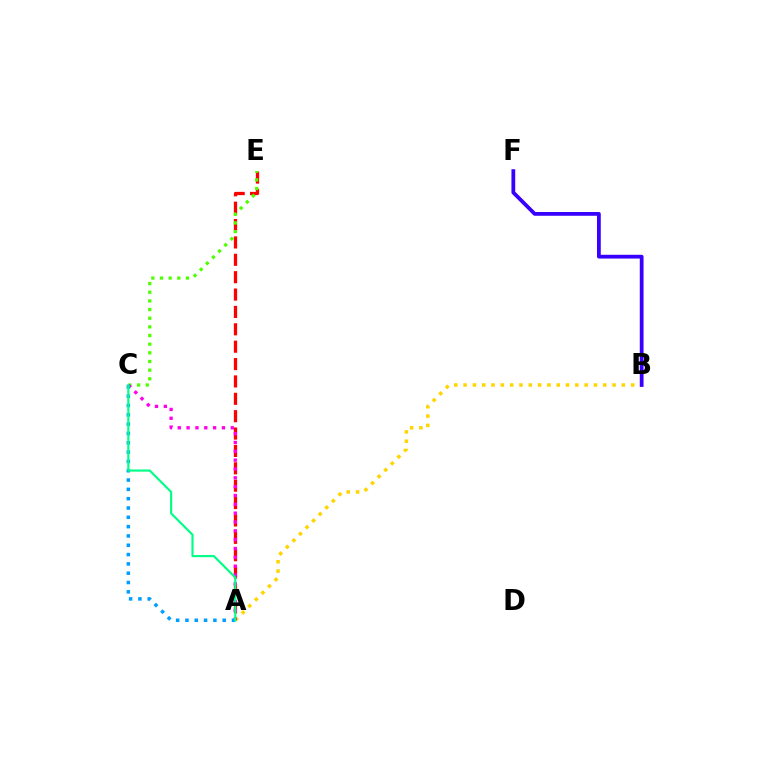{('A', 'E'): [{'color': '#ff0000', 'line_style': 'dashed', 'thickness': 2.36}], ('C', 'E'): [{'color': '#4fff00', 'line_style': 'dotted', 'thickness': 2.35}], ('A', 'B'): [{'color': '#ffd500', 'line_style': 'dotted', 'thickness': 2.53}], ('A', 'C'): [{'color': '#ff00ed', 'line_style': 'dotted', 'thickness': 2.4}, {'color': '#009eff', 'line_style': 'dotted', 'thickness': 2.53}, {'color': '#00ff86', 'line_style': 'solid', 'thickness': 1.55}], ('B', 'F'): [{'color': '#3700ff', 'line_style': 'solid', 'thickness': 2.71}]}